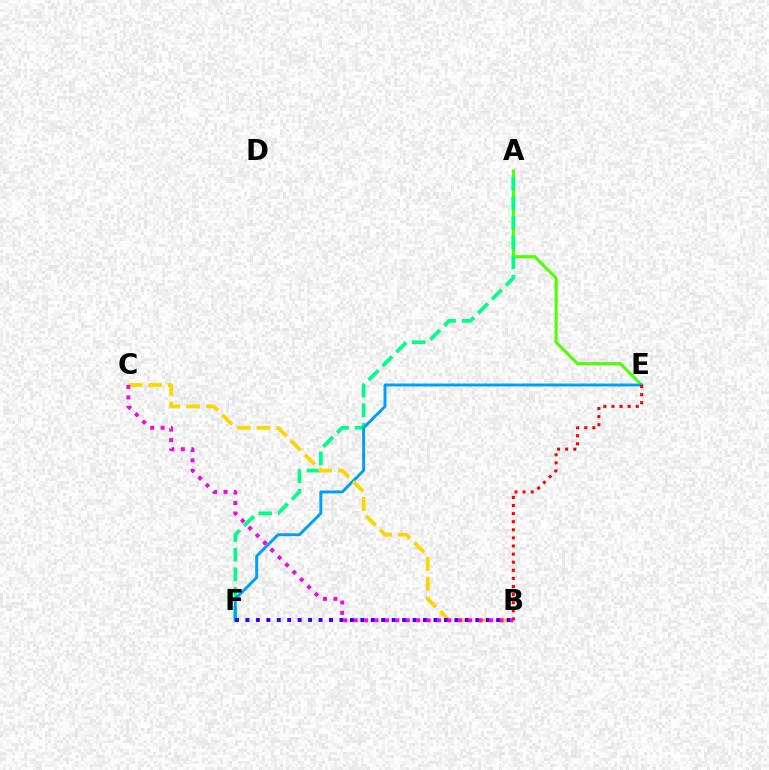{('A', 'E'): [{'color': '#4fff00', 'line_style': 'solid', 'thickness': 2.19}], ('A', 'F'): [{'color': '#00ff86', 'line_style': 'dashed', 'thickness': 2.66}], ('E', 'F'): [{'color': '#009eff', 'line_style': 'solid', 'thickness': 2.1}], ('B', 'C'): [{'color': '#ffd500', 'line_style': 'dashed', 'thickness': 2.69}, {'color': '#ff00ed', 'line_style': 'dotted', 'thickness': 2.83}], ('B', 'F'): [{'color': '#3700ff', 'line_style': 'dotted', 'thickness': 2.84}], ('B', 'E'): [{'color': '#ff0000', 'line_style': 'dotted', 'thickness': 2.2}]}